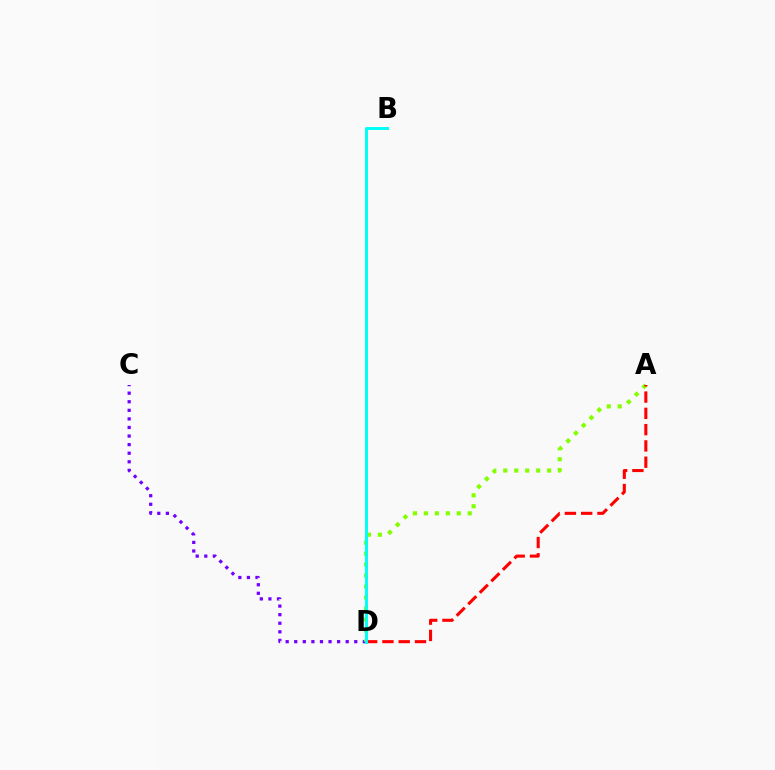{('C', 'D'): [{'color': '#7200ff', 'line_style': 'dotted', 'thickness': 2.33}], ('A', 'D'): [{'color': '#84ff00', 'line_style': 'dotted', 'thickness': 2.98}, {'color': '#ff0000', 'line_style': 'dashed', 'thickness': 2.21}], ('B', 'D'): [{'color': '#00fff6', 'line_style': 'solid', 'thickness': 2.12}]}